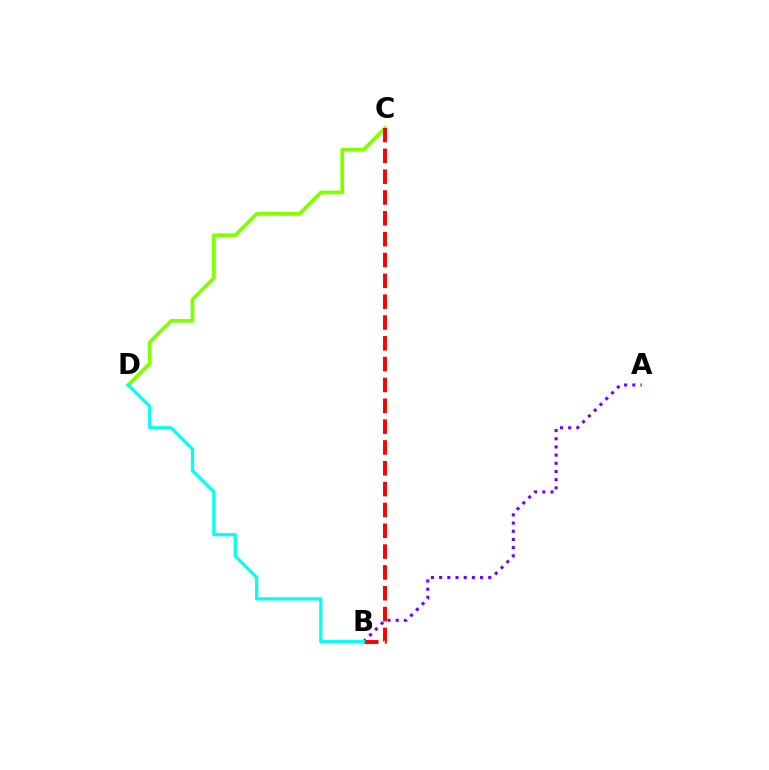{('A', 'B'): [{'color': '#7200ff', 'line_style': 'dotted', 'thickness': 2.22}], ('C', 'D'): [{'color': '#84ff00', 'line_style': 'solid', 'thickness': 2.7}], ('B', 'C'): [{'color': '#ff0000', 'line_style': 'dashed', 'thickness': 2.83}], ('B', 'D'): [{'color': '#00fff6', 'line_style': 'solid', 'thickness': 2.32}]}